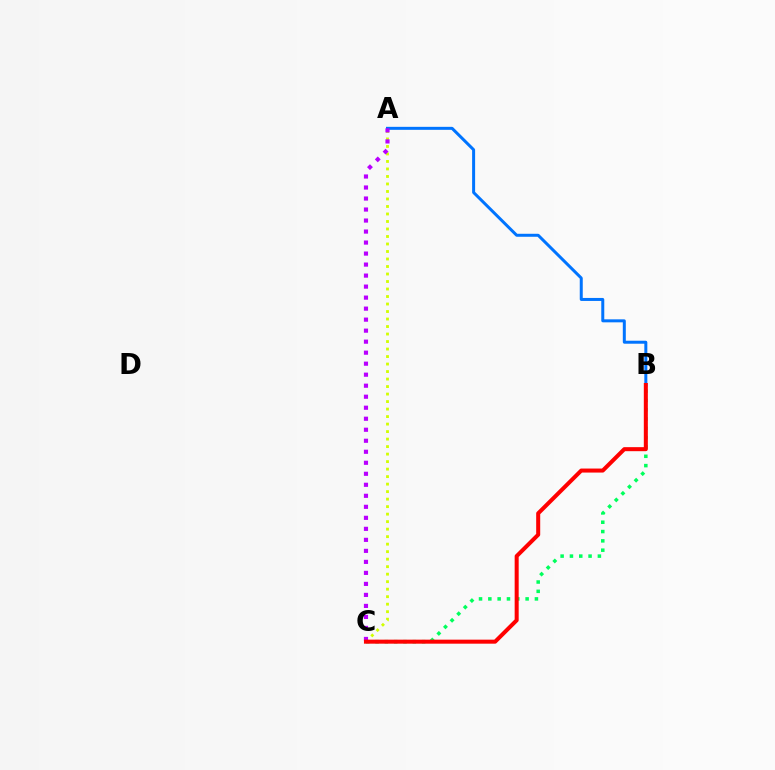{('A', 'B'): [{'color': '#0074ff', 'line_style': 'solid', 'thickness': 2.16}], ('A', 'C'): [{'color': '#d1ff00', 'line_style': 'dotted', 'thickness': 2.04}, {'color': '#b900ff', 'line_style': 'dotted', 'thickness': 2.99}], ('B', 'C'): [{'color': '#00ff5c', 'line_style': 'dotted', 'thickness': 2.53}, {'color': '#ff0000', 'line_style': 'solid', 'thickness': 2.9}]}